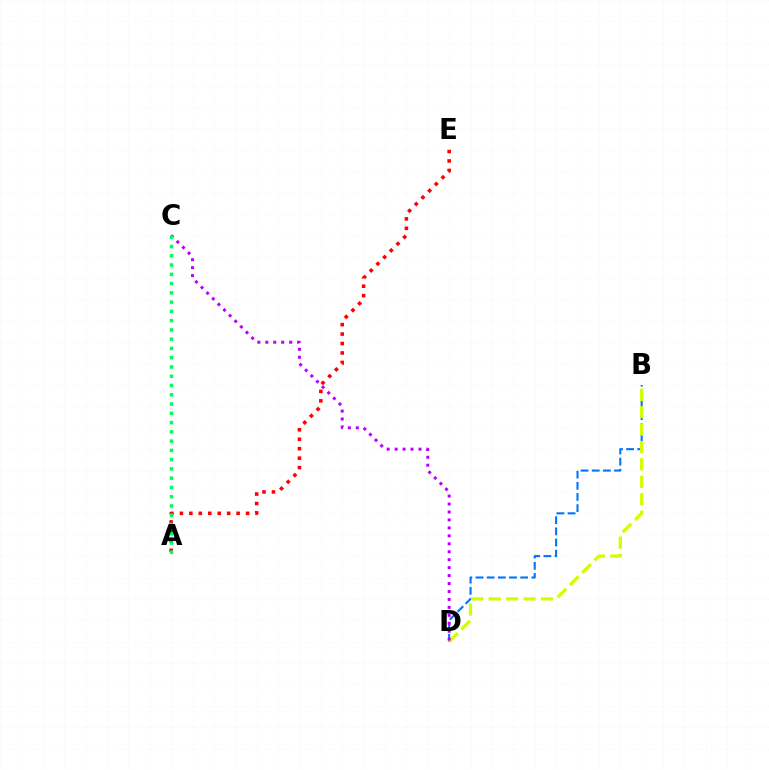{('B', 'D'): [{'color': '#0074ff', 'line_style': 'dashed', 'thickness': 1.52}, {'color': '#d1ff00', 'line_style': 'dashed', 'thickness': 2.37}], ('A', 'E'): [{'color': '#ff0000', 'line_style': 'dotted', 'thickness': 2.57}], ('C', 'D'): [{'color': '#b900ff', 'line_style': 'dotted', 'thickness': 2.16}], ('A', 'C'): [{'color': '#00ff5c', 'line_style': 'dotted', 'thickness': 2.52}]}